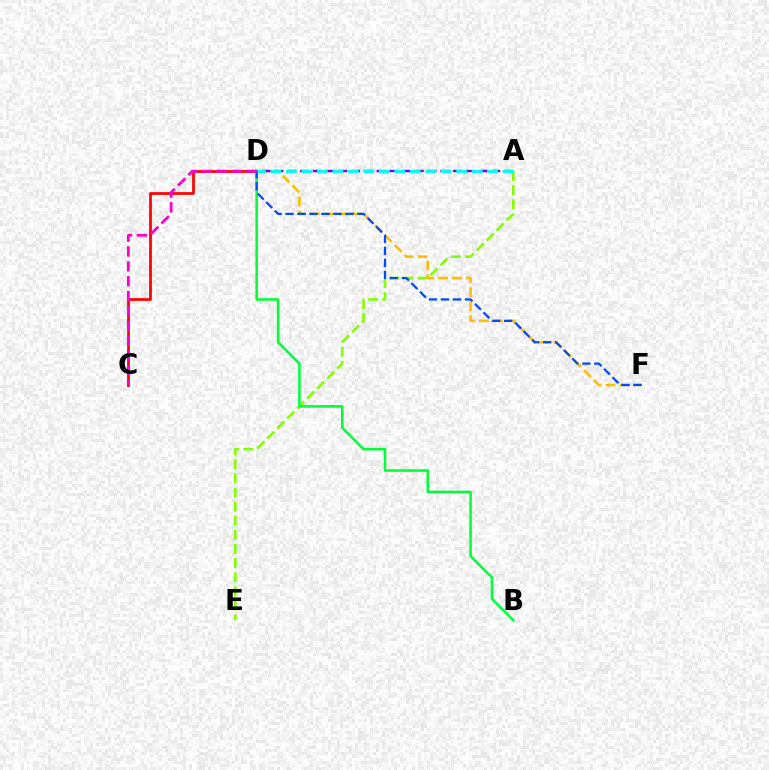{('C', 'D'): [{'color': '#ff0000', 'line_style': 'solid', 'thickness': 1.97}, {'color': '#ff00cf', 'line_style': 'dashed', 'thickness': 2.02}], ('A', 'E'): [{'color': '#84ff00', 'line_style': 'dashed', 'thickness': 1.92}], ('D', 'F'): [{'color': '#ffbd00', 'line_style': 'dashed', 'thickness': 1.89}, {'color': '#004bff', 'line_style': 'dashed', 'thickness': 1.63}], ('B', 'D'): [{'color': '#00ff39', 'line_style': 'solid', 'thickness': 1.83}], ('A', 'D'): [{'color': '#7200ff', 'line_style': 'dashed', 'thickness': 1.73}, {'color': '#00fff6', 'line_style': 'dashed', 'thickness': 2.1}]}